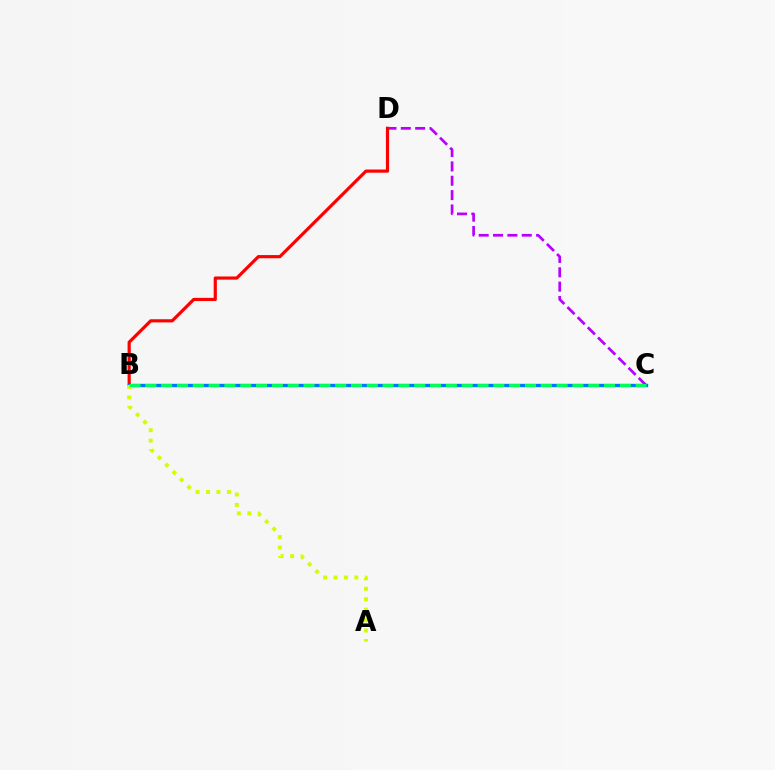{('C', 'D'): [{'color': '#b900ff', 'line_style': 'dashed', 'thickness': 1.95}], ('B', 'D'): [{'color': '#ff0000', 'line_style': 'solid', 'thickness': 2.29}], ('B', 'C'): [{'color': '#0074ff', 'line_style': 'solid', 'thickness': 2.44}, {'color': '#00ff5c', 'line_style': 'dashed', 'thickness': 2.15}], ('A', 'B'): [{'color': '#d1ff00', 'line_style': 'dotted', 'thickness': 2.84}]}